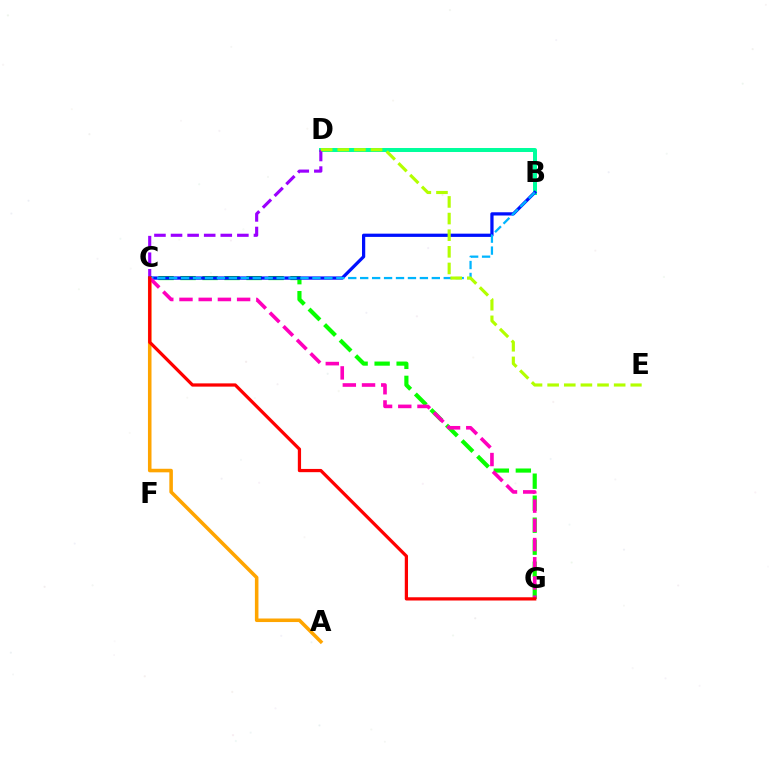{('B', 'D'): [{'color': '#00ff9d', 'line_style': 'solid', 'thickness': 2.87}], ('C', 'G'): [{'color': '#08ff00', 'line_style': 'dashed', 'thickness': 2.99}, {'color': '#ff00bd', 'line_style': 'dashed', 'thickness': 2.61}, {'color': '#ff0000', 'line_style': 'solid', 'thickness': 2.33}], ('C', 'D'): [{'color': '#9b00ff', 'line_style': 'dashed', 'thickness': 2.25}], ('A', 'C'): [{'color': '#ffa500', 'line_style': 'solid', 'thickness': 2.56}], ('B', 'C'): [{'color': '#0010ff', 'line_style': 'solid', 'thickness': 2.33}, {'color': '#00b5ff', 'line_style': 'dashed', 'thickness': 1.62}], ('D', 'E'): [{'color': '#b3ff00', 'line_style': 'dashed', 'thickness': 2.26}]}